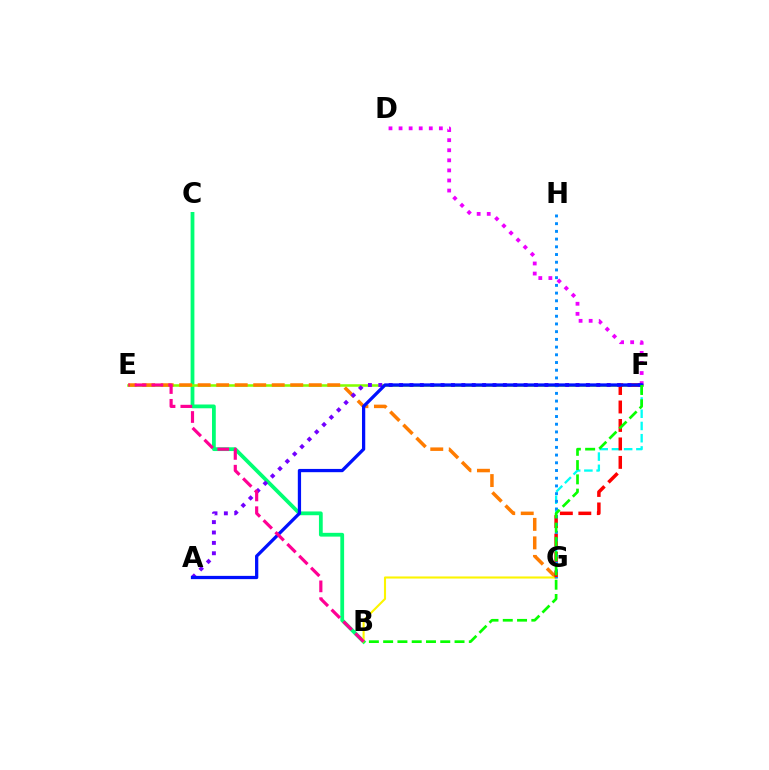{('B', 'C'): [{'color': '#00ff74', 'line_style': 'solid', 'thickness': 2.72}], ('E', 'F'): [{'color': '#84ff00', 'line_style': 'solid', 'thickness': 1.84}], ('E', 'G'): [{'color': '#ff7c00', 'line_style': 'dashed', 'thickness': 2.51}], ('B', 'G'): [{'color': '#fcf500', 'line_style': 'solid', 'thickness': 1.51}], ('F', 'G'): [{'color': '#00fff6', 'line_style': 'dashed', 'thickness': 1.66}, {'color': '#ff0000', 'line_style': 'dashed', 'thickness': 2.51}], ('D', 'F'): [{'color': '#ee00ff', 'line_style': 'dotted', 'thickness': 2.74}], ('A', 'F'): [{'color': '#7200ff', 'line_style': 'dotted', 'thickness': 2.82}, {'color': '#0010ff', 'line_style': 'solid', 'thickness': 2.35}], ('G', 'H'): [{'color': '#008cff', 'line_style': 'dotted', 'thickness': 2.1}], ('B', 'F'): [{'color': '#08ff00', 'line_style': 'dashed', 'thickness': 1.94}], ('B', 'E'): [{'color': '#ff0094', 'line_style': 'dashed', 'thickness': 2.28}]}